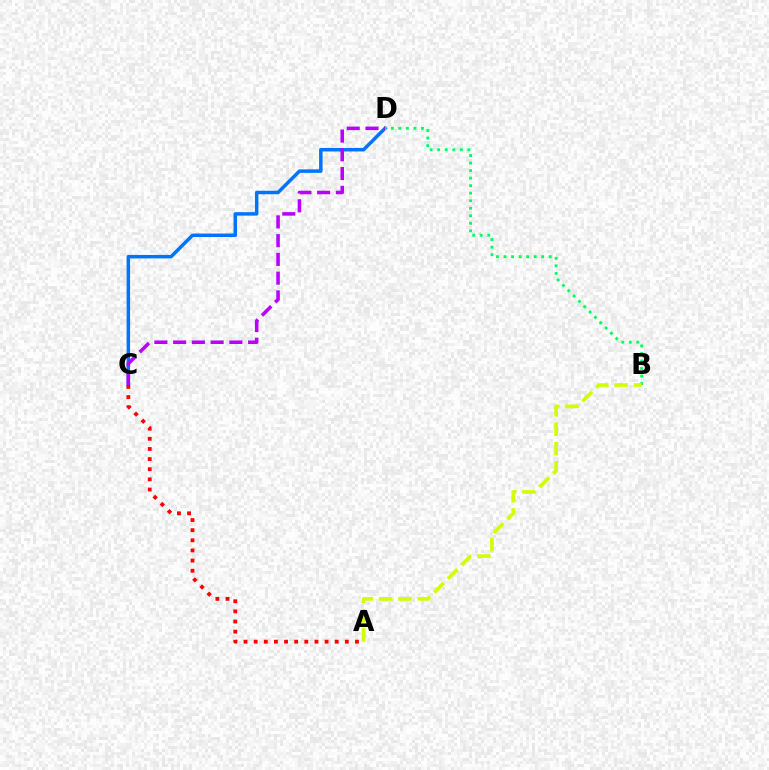{('C', 'D'): [{'color': '#0074ff', 'line_style': 'solid', 'thickness': 2.51}, {'color': '#b900ff', 'line_style': 'dashed', 'thickness': 2.55}], ('B', 'D'): [{'color': '#00ff5c', 'line_style': 'dotted', 'thickness': 2.05}], ('A', 'C'): [{'color': '#ff0000', 'line_style': 'dotted', 'thickness': 2.75}], ('A', 'B'): [{'color': '#d1ff00', 'line_style': 'dashed', 'thickness': 2.63}]}